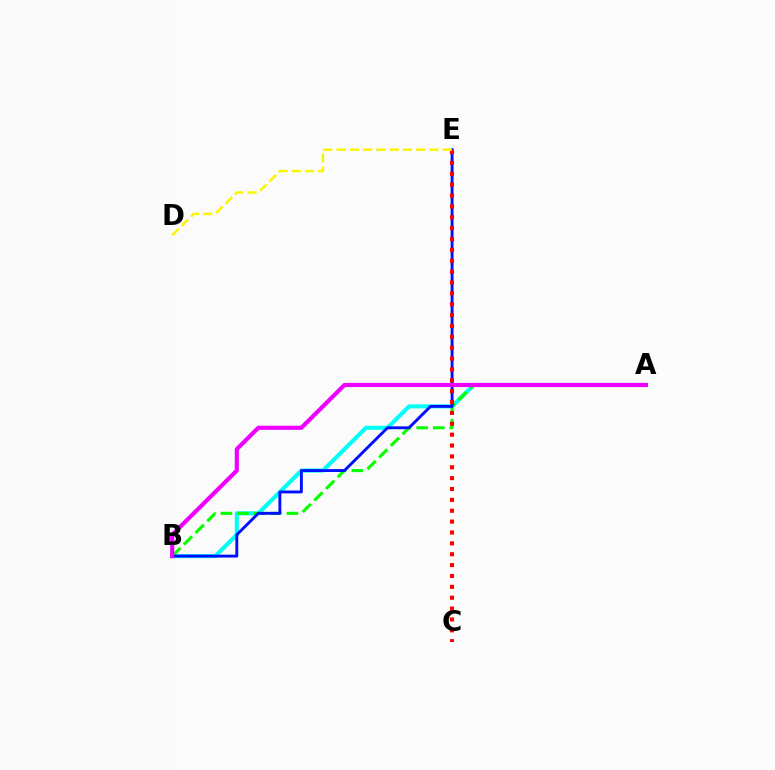{('A', 'B'): [{'color': '#00fff6', 'line_style': 'solid', 'thickness': 2.94}, {'color': '#08ff00', 'line_style': 'dashed', 'thickness': 2.24}, {'color': '#ee00ff', 'line_style': 'solid', 'thickness': 2.98}], ('B', 'E'): [{'color': '#0010ff', 'line_style': 'solid', 'thickness': 2.08}], ('C', 'E'): [{'color': '#ff0000', 'line_style': 'dotted', 'thickness': 2.95}], ('D', 'E'): [{'color': '#fcf500', 'line_style': 'dashed', 'thickness': 1.8}]}